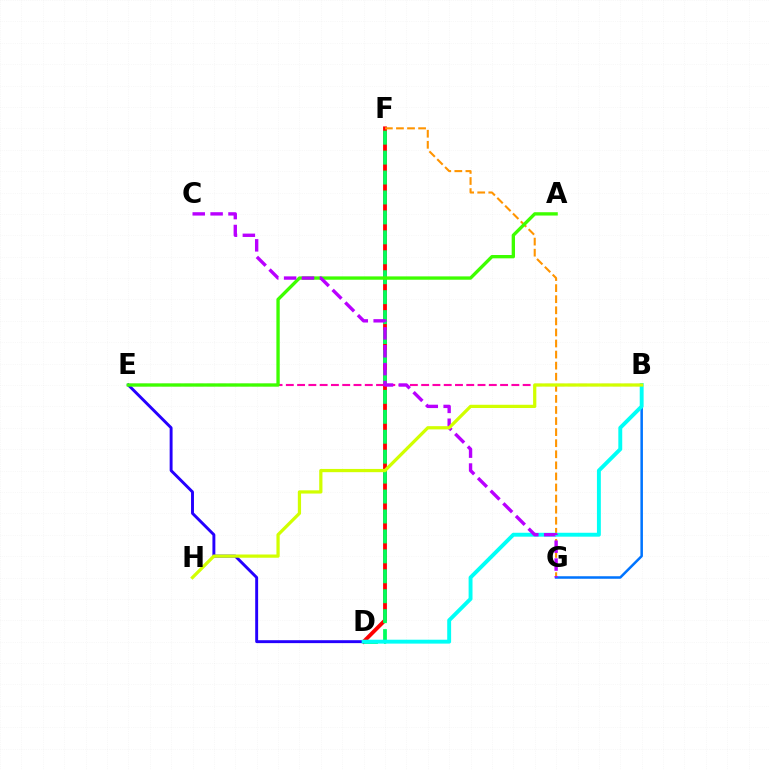{('D', 'F'): [{'color': '#ff0000', 'line_style': 'solid', 'thickness': 2.75}, {'color': '#00ff5c', 'line_style': 'dashed', 'thickness': 2.71}], ('B', 'E'): [{'color': '#ff00ac', 'line_style': 'dashed', 'thickness': 1.53}], ('D', 'E'): [{'color': '#2500ff', 'line_style': 'solid', 'thickness': 2.1}], ('F', 'G'): [{'color': '#ff9400', 'line_style': 'dashed', 'thickness': 1.5}], ('A', 'E'): [{'color': '#3dff00', 'line_style': 'solid', 'thickness': 2.4}], ('B', 'G'): [{'color': '#0074ff', 'line_style': 'solid', 'thickness': 1.82}], ('B', 'D'): [{'color': '#00fff6', 'line_style': 'solid', 'thickness': 2.81}], ('C', 'G'): [{'color': '#b900ff', 'line_style': 'dashed', 'thickness': 2.43}], ('B', 'H'): [{'color': '#d1ff00', 'line_style': 'solid', 'thickness': 2.33}]}